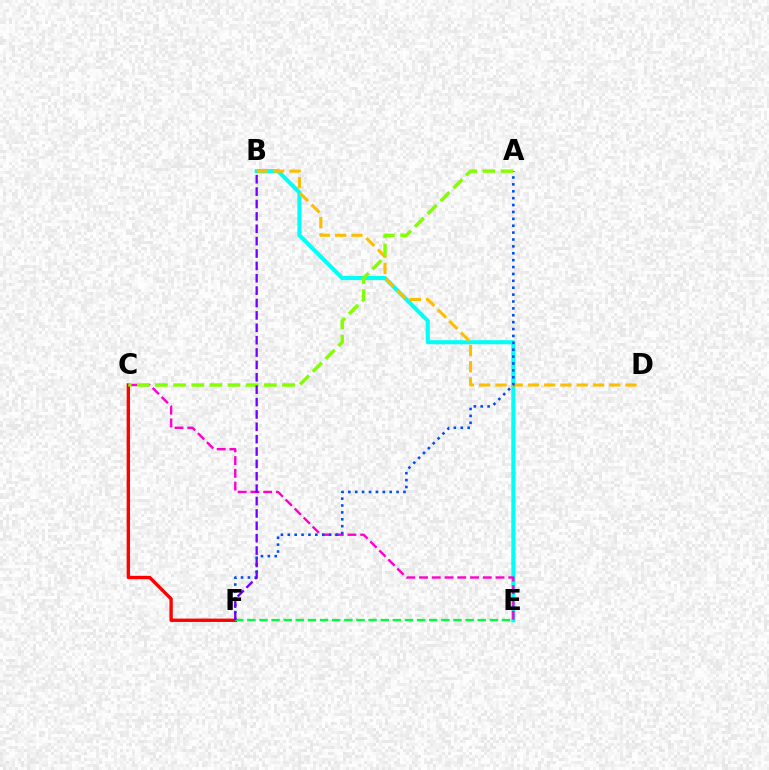{('B', 'E'): [{'color': '#00fff6', 'line_style': 'solid', 'thickness': 2.93}], ('C', 'E'): [{'color': '#ff00cf', 'line_style': 'dashed', 'thickness': 1.73}], ('B', 'D'): [{'color': '#ffbd00', 'line_style': 'dashed', 'thickness': 2.21}], ('A', 'F'): [{'color': '#004bff', 'line_style': 'dotted', 'thickness': 1.87}], ('C', 'F'): [{'color': '#ff0000', 'line_style': 'solid', 'thickness': 2.42}], ('A', 'C'): [{'color': '#84ff00', 'line_style': 'dashed', 'thickness': 2.46}], ('E', 'F'): [{'color': '#00ff39', 'line_style': 'dashed', 'thickness': 1.65}], ('B', 'F'): [{'color': '#7200ff', 'line_style': 'dashed', 'thickness': 1.68}]}